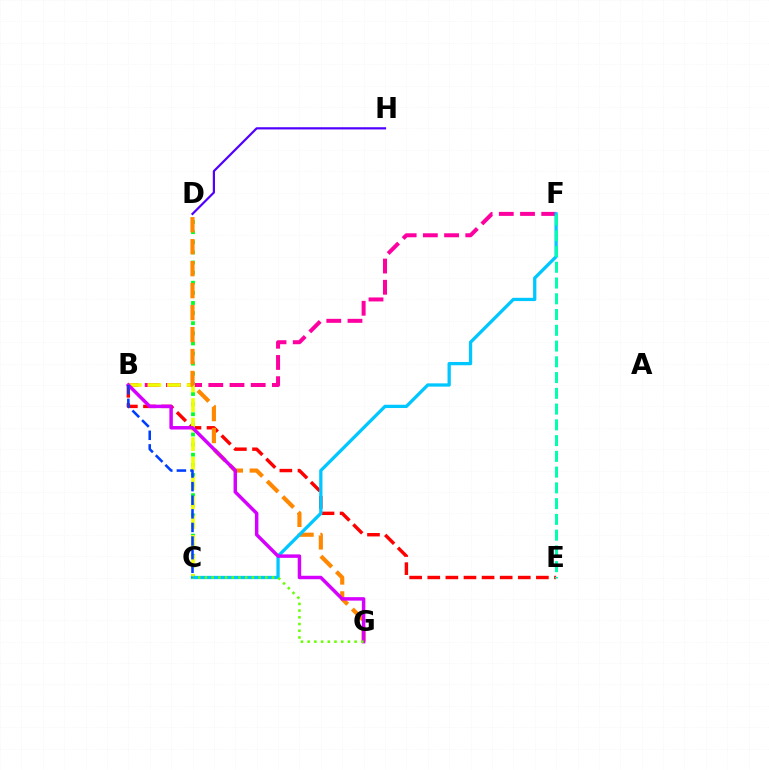{('B', 'E'): [{'color': '#ff0000', 'line_style': 'dashed', 'thickness': 2.46}], ('B', 'F'): [{'color': '#ff00a0', 'line_style': 'dashed', 'thickness': 2.88}], ('C', 'D'): [{'color': '#00ff27', 'line_style': 'dotted', 'thickness': 2.75}], ('B', 'C'): [{'color': '#eeff00', 'line_style': 'dashed', 'thickness': 2.66}, {'color': '#003fff', 'line_style': 'dashed', 'thickness': 1.85}], ('D', 'G'): [{'color': '#ff8800', 'line_style': 'dashed', 'thickness': 2.98}], ('C', 'F'): [{'color': '#00c7ff', 'line_style': 'solid', 'thickness': 2.36}], ('B', 'G'): [{'color': '#d600ff', 'line_style': 'solid', 'thickness': 2.5}], ('D', 'H'): [{'color': '#4f00ff', 'line_style': 'solid', 'thickness': 1.59}], ('E', 'F'): [{'color': '#00ffaf', 'line_style': 'dashed', 'thickness': 2.14}], ('C', 'G'): [{'color': '#66ff00', 'line_style': 'dotted', 'thickness': 1.82}]}